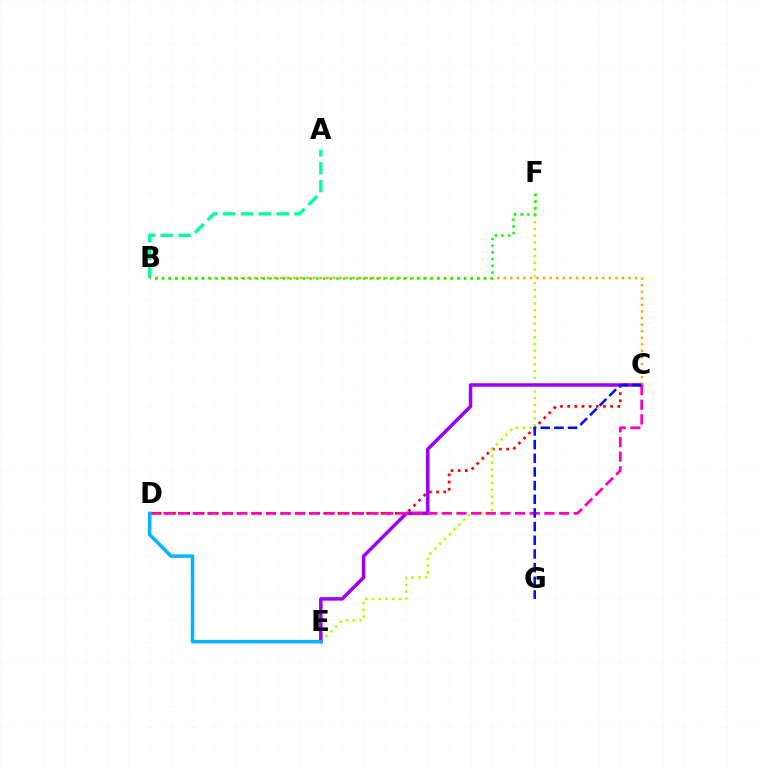{('C', 'D'): [{'color': '#ff0000', 'line_style': 'dotted', 'thickness': 1.95}, {'color': '#ff00bd', 'line_style': 'dashed', 'thickness': 1.99}], ('E', 'F'): [{'color': '#b3ff00', 'line_style': 'dotted', 'thickness': 1.84}], ('A', 'B'): [{'color': '#00ff9d', 'line_style': 'dashed', 'thickness': 2.42}], ('C', 'E'): [{'color': '#9b00ff', 'line_style': 'solid', 'thickness': 2.53}], ('B', 'C'): [{'color': '#ffa500', 'line_style': 'dotted', 'thickness': 1.79}], ('B', 'F'): [{'color': '#08ff00', 'line_style': 'dotted', 'thickness': 1.82}], ('D', 'E'): [{'color': '#00b5ff', 'line_style': 'solid', 'thickness': 2.53}], ('C', 'G'): [{'color': '#0010ff', 'line_style': 'dashed', 'thickness': 1.86}]}